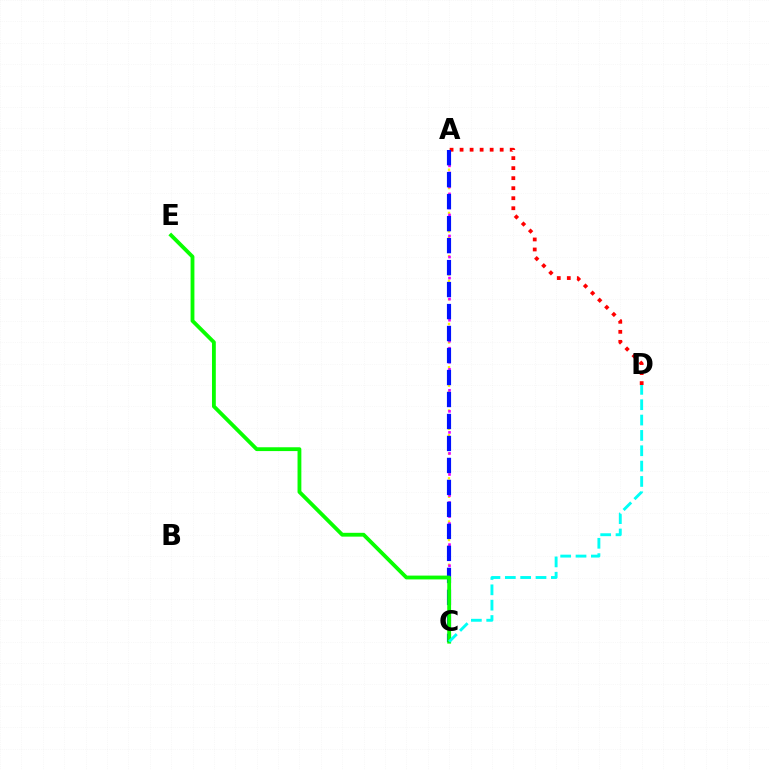{('A', 'C'): [{'color': '#fcf500', 'line_style': 'dotted', 'thickness': 1.68}, {'color': '#ee00ff', 'line_style': 'dotted', 'thickness': 1.91}, {'color': '#0010ff', 'line_style': 'dashed', 'thickness': 2.99}], ('A', 'D'): [{'color': '#ff0000', 'line_style': 'dotted', 'thickness': 2.72}], ('C', 'E'): [{'color': '#08ff00', 'line_style': 'solid', 'thickness': 2.75}], ('C', 'D'): [{'color': '#00fff6', 'line_style': 'dashed', 'thickness': 2.08}]}